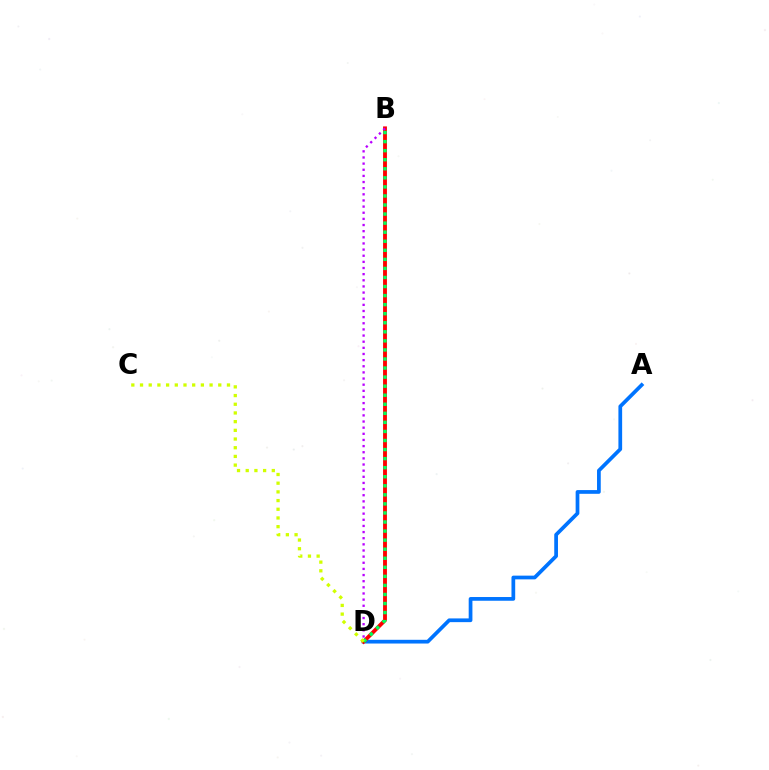{('A', 'D'): [{'color': '#0074ff', 'line_style': 'solid', 'thickness': 2.68}], ('B', 'D'): [{'color': '#ff0000', 'line_style': 'solid', 'thickness': 2.77}, {'color': '#b900ff', 'line_style': 'dotted', 'thickness': 1.67}, {'color': '#00ff5c', 'line_style': 'dotted', 'thickness': 2.46}], ('C', 'D'): [{'color': '#d1ff00', 'line_style': 'dotted', 'thickness': 2.36}]}